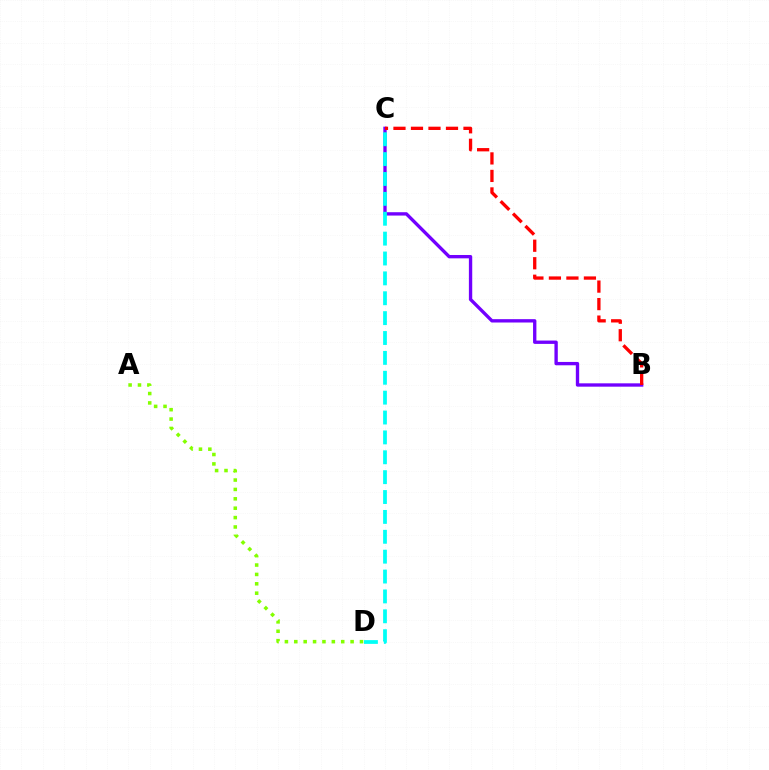{('B', 'C'): [{'color': '#7200ff', 'line_style': 'solid', 'thickness': 2.41}, {'color': '#ff0000', 'line_style': 'dashed', 'thickness': 2.38}], ('C', 'D'): [{'color': '#00fff6', 'line_style': 'dashed', 'thickness': 2.7}], ('A', 'D'): [{'color': '#84ff00', 'line_style': 'dotted', 'thickness': 2.55}]}